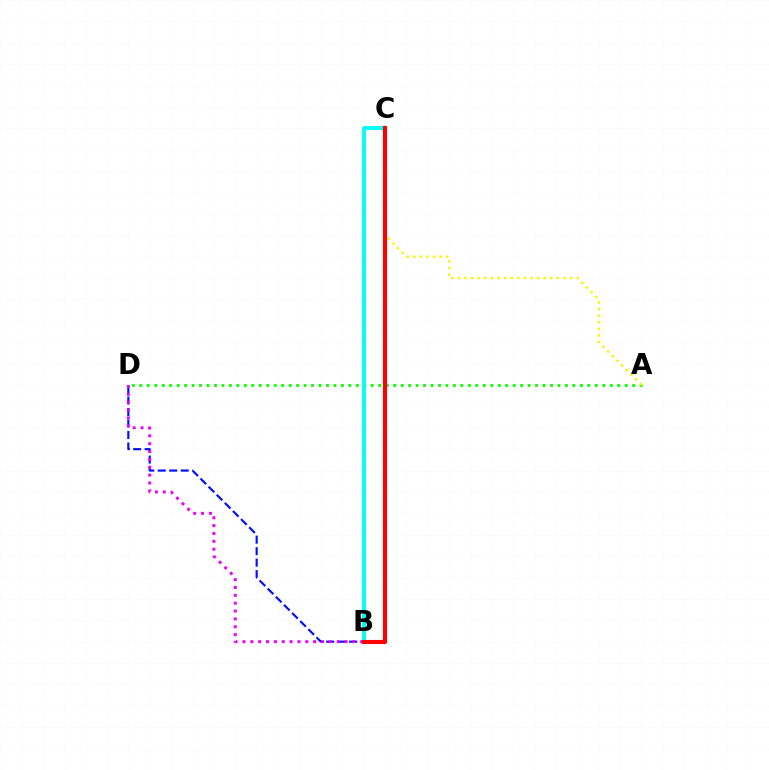{('A', 'D'): [{'color': '#08ff00', 'line_style': 'dotted', 'thickness': 2.03}], ('B', 'C'): [{'color': '#00fff6', 'line_style': 'solid', 'thickness': 2.77}, {'color': '#ff0000', 'line_style': 'solid', 'thickness': 2.96}], ('B', 'D'): [{'color': '#0010ff', 'line_style': 'dashed', 'thickness': 1.56}, {'color': '#ee00ff', 'line_style': 'dotted', 'thickness': 2.13}], ('A', 'C'): [{'color': '#fcf500', 'line_style': 'dotted', 'thickness': 1.79}]}